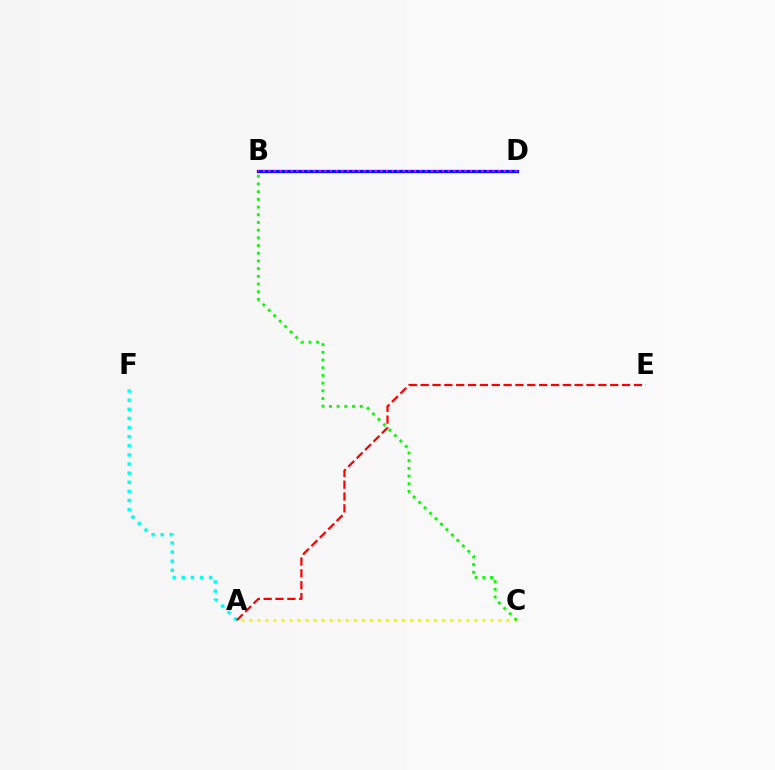{('A', 'F'): [{'color': '#00fff6', 'line_style': 'dotted', 'thickness': 2.48}], ('A', 'C'): [{'color': '#fcf500', 'line_style': 'dotted', 'thickness': 2.18}], ('B', 'C'): [{'color': '#08ff00', 'line_style': 'dotted', 'thickness': 2.09}], ('B', 'D'): [{'color': '#0010ff', 'line_style': 'solid', 'thickness': 2.35}, {'color': '#ee00ff', 'line_style': 'dotted', 'thickness': 1.52}], ('A', 'E'): [{'color': '#ff0000', 'line_style': 'dashed', 'thickness': 1.61}]}